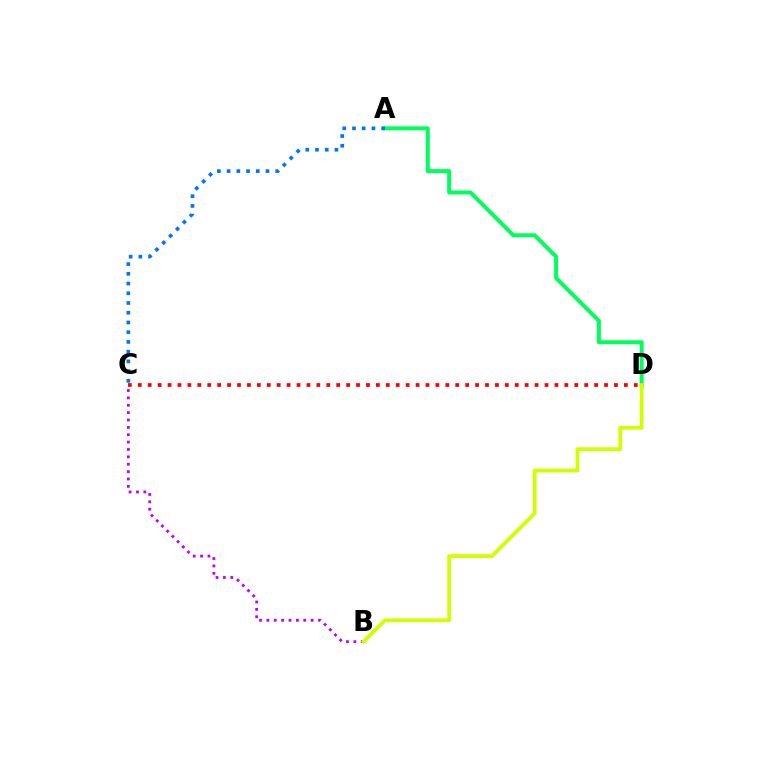{('B', 'C'): [{'color': '#b900ff', 'line_style': 'dotted', 'thickness': 2.0}], ('C', 'D'): [{'color': '#ff0000', 'line_style': 'dotted', 'thickness': 2.7}], ('A', 'D'): [{'color': '#00ff5c', 'line_style': 'solid', 'thickness': 2.88}], ('A', 'C'): [{'color': '#0074ff', 'line_style': 'dotted', 'thickness': 2.64}], ('B', 'D'): [{'color': '#d1ff00', 'line_style': 'solid', 'thickness': 2.73}]}